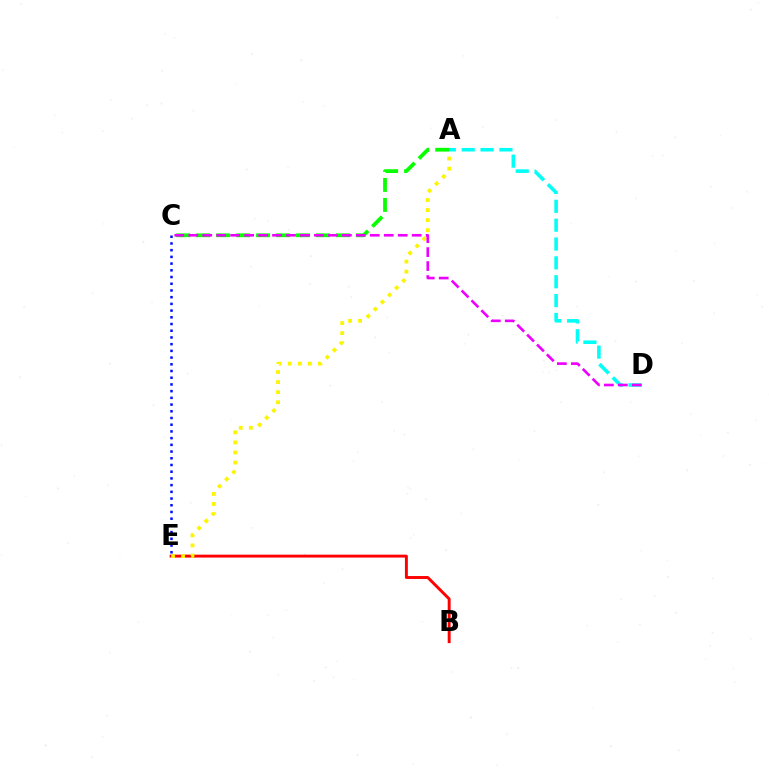{('B', 'E'): [{'color': '#ff0000', 'line_style': 'solid', 'thickness': 2.1}], ('A', 'E'): [{'color': '#fcf500', 'line_style': 'dotted', 'thickness': 2.73}], ('A', 'C'): [{'color': '#08ff00', 'line_style': 'dashed', 'thickness': 2.71}], ('C', 'E'): [{'color': '#0010ff', 'line_style': 'dotted', 'thickness': 1.82}], ('A', 'D'): [{'color': '#00fff6', 'line_style': 'dashed', 'thickness': 2.56}], ('C', 'D'): [{'color': '#ee00ff', 'line_style': 'dashed', 'thickness': 1.9}]}